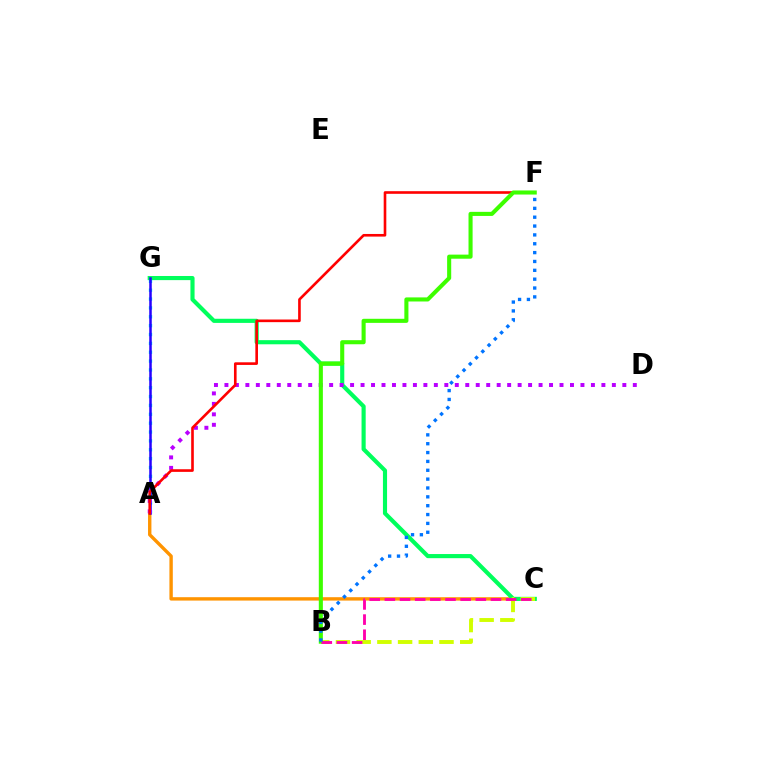{('A', 'C'): [{'color': '#ff9400', 'line_style': 'solid', 'thickness': 2.44}], ('C', 'G'): [{'color': '#00ff5c', 'line_style': 'solid', 'thickness': 2.98}], ('A', 'G'): [{'color': '#00fff6', 'line_style': 'dotted', 'thickness': 2.41}, {'color': '#2500ff', 'line_style': 'solid', 'thickness': 1.81}], ('A', 'D'): [{'color': '#b900ff', 'line_style': 'dotted', 'thickness': 2.84}], ('B', 'C'): [{'color': '#d1ff00', 'line_style': 'dashed', 'thickness': 2.81}, {'color': '#ff00ac', 'line_style': 'dashed', 'thickness': 2.06}], ('A', 'F'): [{'color': '#ff0000', 'line_style': 'solid', 'thickness': 1.89}], ('B', 'F'): [{'color': '#3dff00', 'line_style': 'solid', 'thickness': 2.94}, {'color': '#0074ff', 'line_style': 'dotted', 'thickness': 2.41}]}